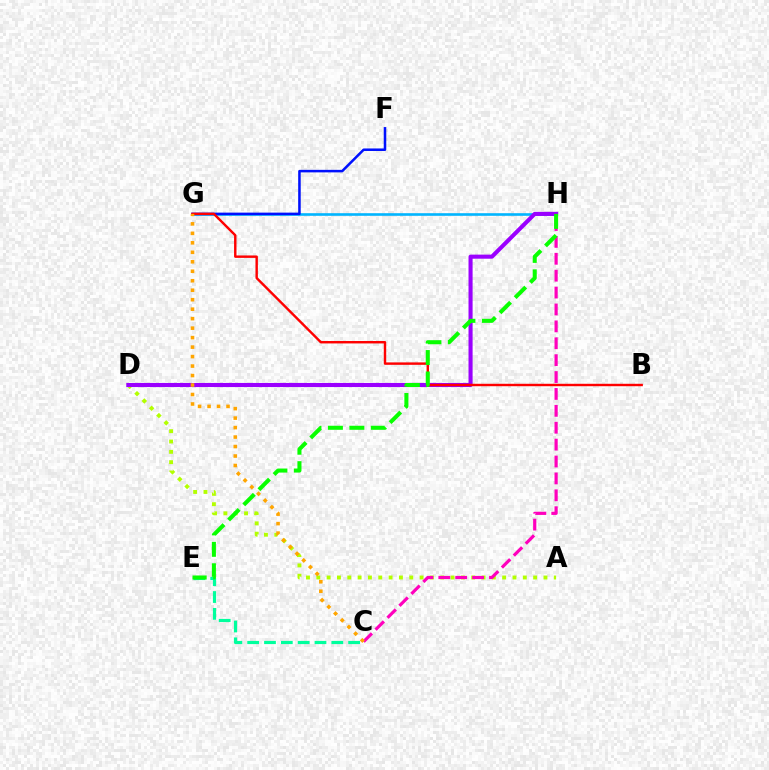{('G', 'H'): [{'color': '#00b5ff', 'line_style': 'solid', 'thickness': 1.89}], ('F', 'G'): [{'color': '#0010ff', 'line_style': 'solid', 'thickness': 1.82}], ('A', 'D'): [{'color': '#b3ff00', 'line_style': 'dotted', 'thickness': 2.81}], ('C', 'H'): [{'color': '#ff00bd', 'line_style': 'dashed', 'thickness': 2.3}], ('D', 'H'): [{'color': '#9b00ff', 'line_style': 'solid', 'thickness': 2.94}], ('B', 'G'): [{'color': '#ff0000', 'line_style': 'solid', 'thickness': 1.74}], ('C', 'E'): [{'color': '#00ff9d', 'line_style': 'dashed', 'thickness': 2.29}], ('E', 'H'): [{'color': '#08ff00', 'line_style': 'dashed', 'thickness': 2.91}], ('C', 'G'): [{'color': '#ffa500', 'line_style': 'dotted', 'thickness': 2.58}]}